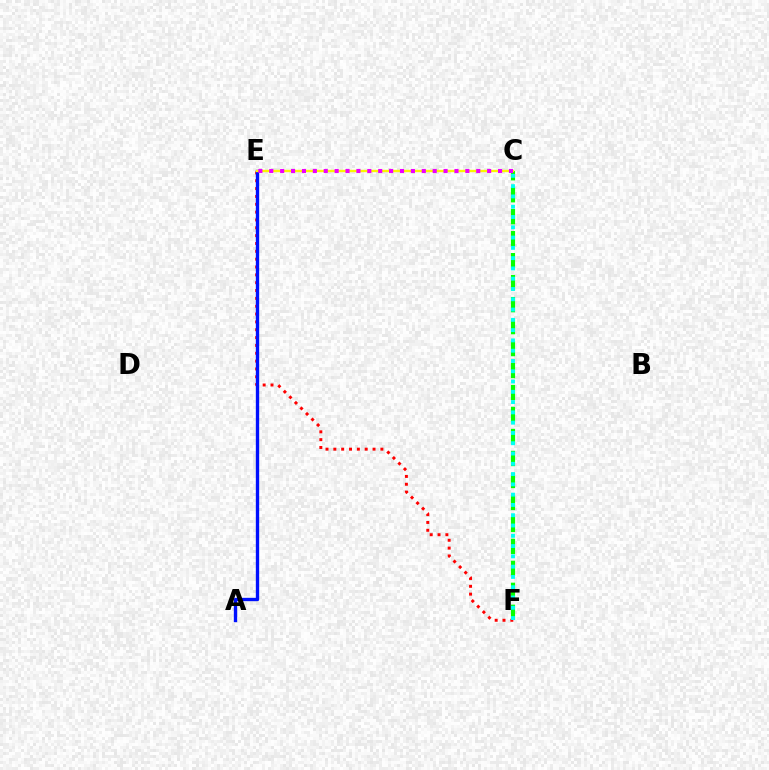{('E', 'F'): [{'color': '#ff0000', 'line_style': 'dotted', 'thickness': 2.13}], ('A', 'E'): [{'color': '#0010ff', 'line_style': 'solid', 'thickness': 2.41}], ('C', 'F'): [{'color': '#08ff00', 'line_style': 'dashed', 'thickness': 2.99}, {'color': '#00fff6', 'line_style': 'dotted', 'thickness': 2.79}], ('C', 'E'): [{'color': '#fcf500', 'line_style': 'solid', 'thickness': 1.71}, {'color': '#ee00ff', 'line_style': 'dotted', 'thickness': 2.96}]}